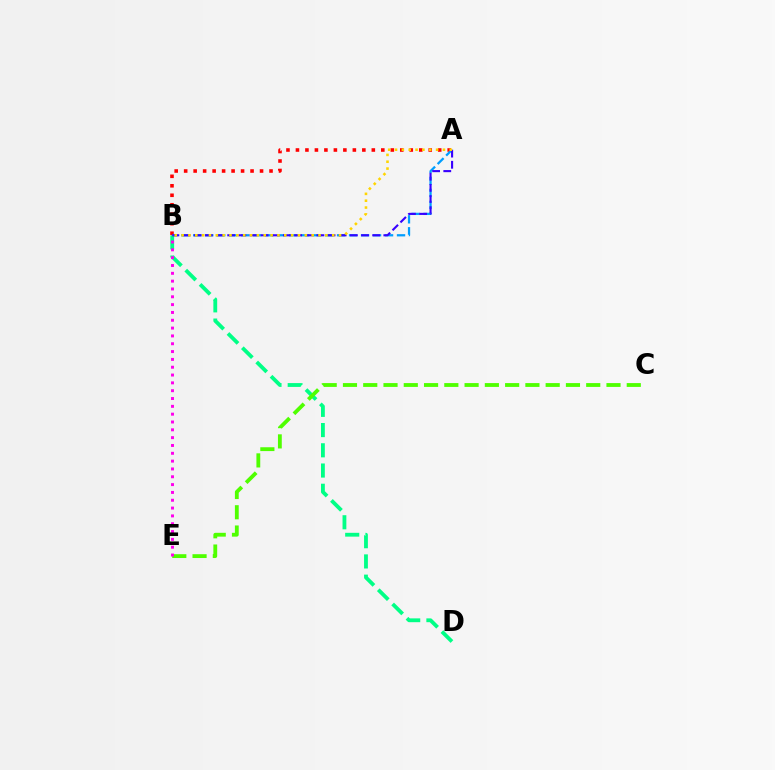{('A', 'B'): [{'color': '#ff0000', 'line_style': 'dotted', 'thickness': 2.58}, {'color': '#009eff', 'line_style': 'dashed', 'thickness': 1.63}, {'color': '#3700ff', 'line_style': 'dashed', 'thickness': 1.52}, {'color': '#ffd500', 'line_style': 'dotted', 'thickness': 1.86}], ('B', 'D'): [{'color': '#00ff86', 'line_style': 'dashed', 'thickness': 2.75}], ('C', 'E'): [{'color': '#4fff00', 'line_style': 'dashed', 'thickness': 2.75}], ('B', 'E'): [{'color': '#ff00ed', 'line_style': 'dotted', 'thickness': 2.13}]}